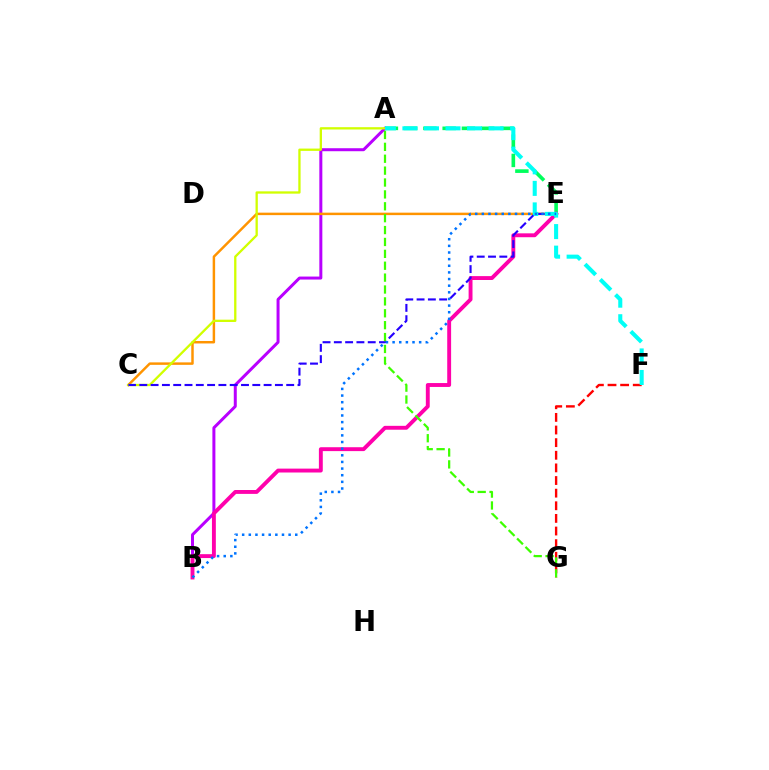{('A', 'E'): [{'color': '#00ff5c', 'line_style': 'dashed', 'thickness': 2.62}], ('F', 'G'): [{'color': '#ff0000', 'line_style': 'dashed', 'thickness': 1.72}], ('A', 'B'): [{'color': '#b900ff', 'line_style': 'solid', 'thickness': 2.16}], ('B', 'E'): [{'color': '#ff00ac', 'line_style': 'solid', 'thickness': 2.8}, {'color': '#0074ff', 'line_style': 'dotted', 'thickness': 1.8}], ('C', 'E'): [{'color': '#ff9400', 'line_style': 'solid', 'thickness': 1.78}, {'color': '#2500ff', 'line_style': 'dashed', 'thickness': 1.54}], ('A', 'C'): [{'color': '#d1ff00', 'line_style': 'solid', 'thickness': 1.66}], ('A', 'F'): [{'color': '#00fff6', 'line_style': 'dashed', 'thickness': 2.93}], ('A', 'G'): [{'color': '#3dff00', 'line_style': 'dashed', 'thickness': 1.61}]}